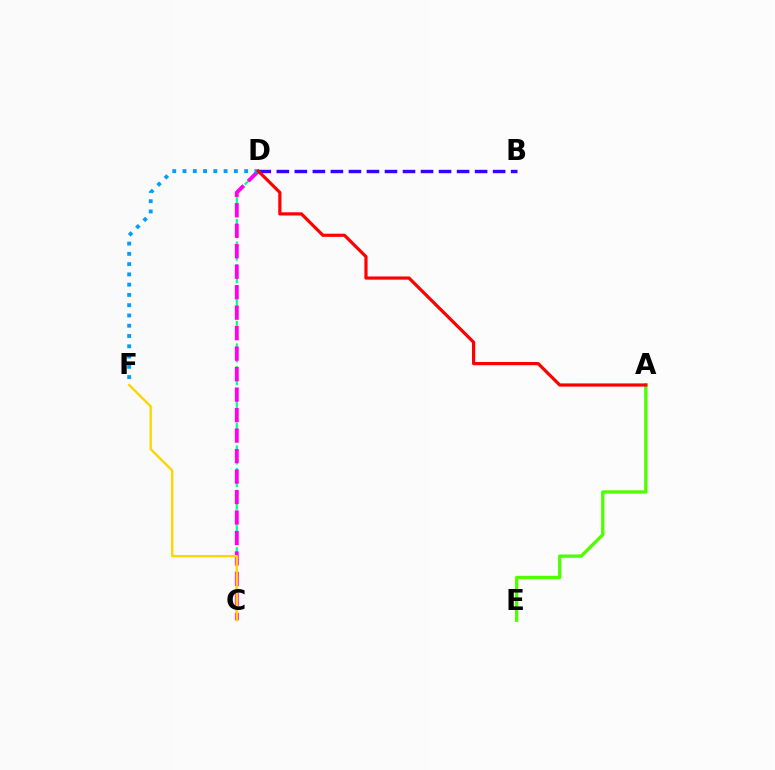{('B', 'D'): [{'color': '#3700ff', 'line_style': 'dashed', 'thickness': 2.45}], ('C', 'D'): [{'color': '#00ff86', 'line_style': 'dashed', 'thickness': 1.54}, {'color': '#ff00ed', 'line_style': 'dashed', 'thickness': 2.78}], ('A', 'E'): [{'color': '#4fff00', 'line_style': 'solid', 'thickness': 2.38}], ('D', 'F'): [{'color': '#009eff', 'line_style': 'dotted', 'thickness': 2.79}], ('A', 'D'): [{'color': '#ff0000', 'line_style': 'solid', 'thickness': 2.3}], ('C', 'F'): [{'color': '#ffd500', 'line_style': 'solid', 'thickness': 1.7}]}